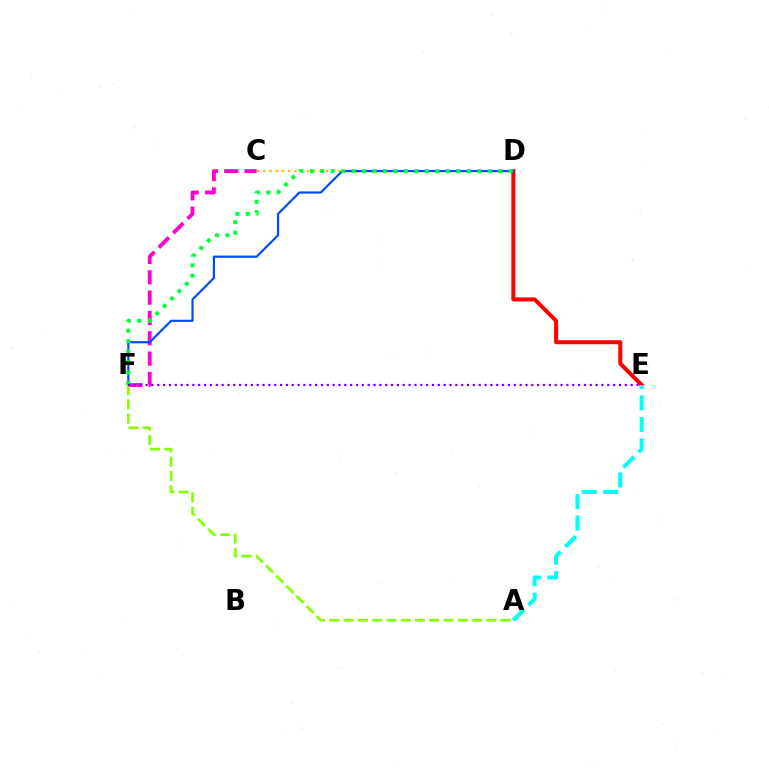{('D', 'E'): [{'color': '#ff0000', 'line_style': 'solid', 'thickness': 2.89}], ('C', 'D'): [{'color': '#ffbd00', 'line_style': 'dotted', 'thickness': 1.69}], ('C', 'F'): [{'color': '#ff00cf', 'line_style': 'dashed', 'thickness': 2.76}], ('D', 'F'): [{'color': '#004bff', 'line_style': 'solid', 'thickness': 1.57}, {'color': '#00ff39', 'line_style': 'dotted', 'thickness': 2.84}], ('A', 'E'): [{'color': '#00fff6', 'line_style': 'dashed', 'thickness': 2.92}], ('A', 'F'): [{'color': '#84ff00', 'line_style': 'dashed', 'thickness': 1.94}], ('E', 'F'): [{'color': '#7200ff', 'line_style': 'dotted', 'thickness': 1.59}]}